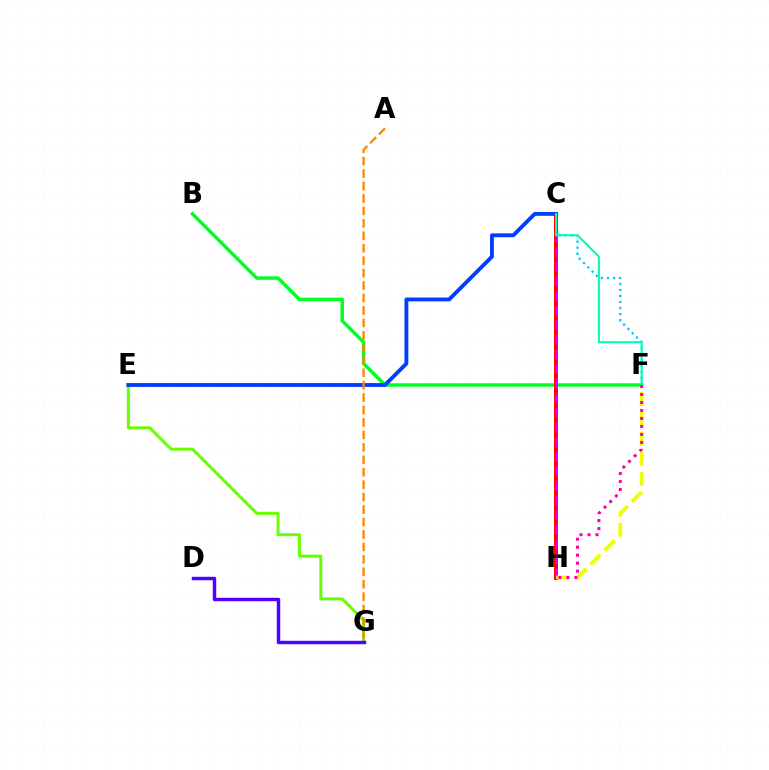{('C', 'F'): [{'color': '#00c7ff', 'line_style': 'dotted', 'thickness': 1.64}, {'color': '#00ffaf', 'line_style': 'solid', 'thickness': 1.5}], ('E', 'G'): [{'color': '#66ff00', 'line_style': 'solid', 'thickness': 2.13}], ('B', 'F'): [{'color': '#00ff27', 'line_style': 'solid', 'thickness': 2.5}], ('C', 'H'): [{'color': '#ff0000', 'line_style': 'solid', 'thickness': 2.88}, {'color': '#d600ff', 'line_style': 'dashed', 'thickness': 1.98}], ('C', 'E'): [{'color': '#003fff', 'line_style': 'solid', 'thickness': 2.79}], ('F', 'H'): [{'color': '#eeff00', 'line_style': 'dashed', 'thickness': 2.71}, {'color': '#ff00a0', 'line_style': 'dotted', 'thickness': 2.17}], ('A', 'G'): [{'color': '#ff8800', 'line_style': 'dashed', 'thickness': 1.69}], ('D', 'G'): [{'color': '#4f00ff', 'line_style': 'solid', 'thickness': 2.47}]}